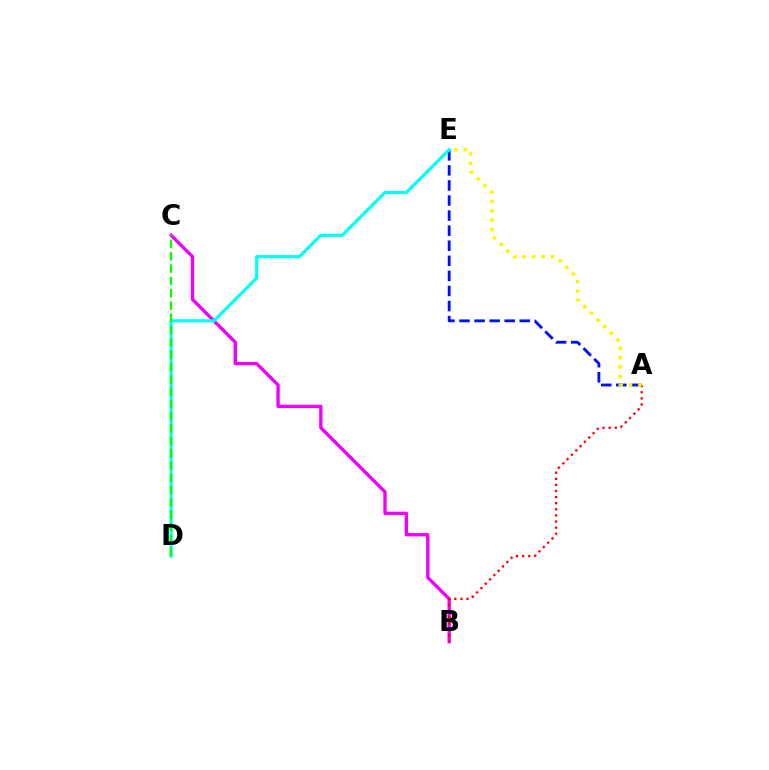{('A', 'E'): [{'color': '#0010ff', 'line_style': 'dashed', 'thickness': 2.05}, {'color': '#fcf500', 'line_style': 'dotted', 'thickness': 2.55}], ('B', 'C'): [{'color': '#ee00ff', 'line_style': 'solid', 'thickness': 2.4}], ('A', 'B'): [{'color': '#ff0000', 'line_style': 'dotted', 'thickness': 1.66}], ('D', 'E'): [{'color': '#00fff6', 'line_style': 'solid', 'thickness': 2.3}], ('C', 'D'): [{'color': '#08ff00', 'line_style': 'dashed', 'thickness': 1.67}]}